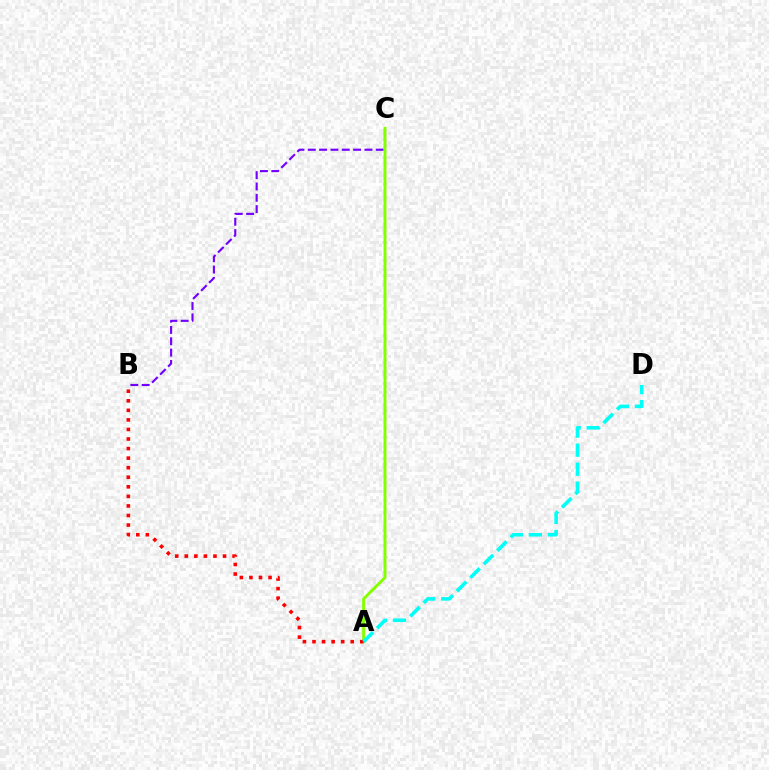{('B', 'C'): [{'color': '#7200ff', 'line_style': 'dashed', 'thickness': 1.54}], ('A', 'C'): [{'color': '#84ff00', 'line_style': 'solid', 'thickness': 2.13}], ('A', 'B'): [{'color': '#ff0000', 'line_style': 'dotted', 'thickness': 2.6}], ('A', 'D'): [{'color': '#00fff6', 'line_style': 'dashed', 'thickness': 2.59}]}